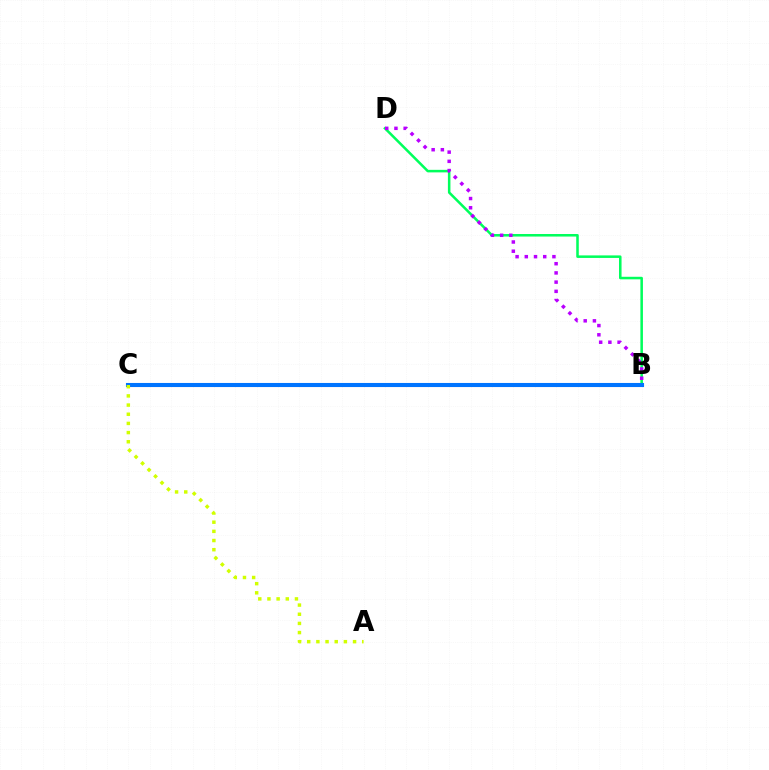{('B', 'D'): [{'color': '#00ff5c', 'line_style': 'solid', 'thickness': 1.83}, {'color': '#b900ff', 'line_style': 'dotted', 'thickness': 2.5}], ('B', 'C'): [{'color': '#ff0000', 'line_style': 'solid', 'thickness': 2.18}, {'color': '#0074ff', 'line_style': 'solid', 'thickness': 2.93}], ('A', 'C'): [{'color': '#d1ff00', 'line_style': 'dotted', 'thickness': 2.49}]}